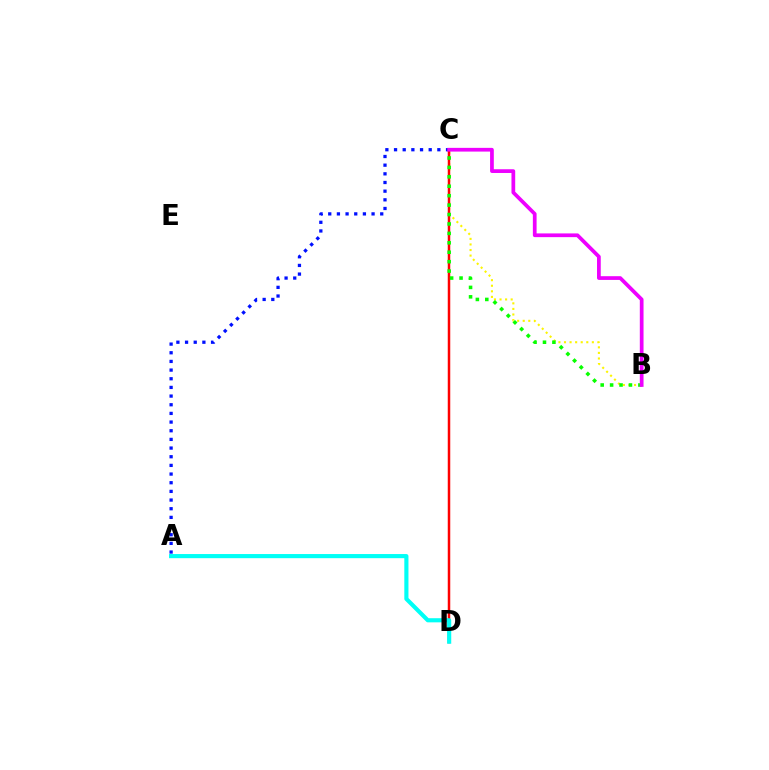{('A', 'C'): [{'color': '#0010ff', 'line_style': 'dotted', 'thickness': 2.35}], ('B', 'C'): [{'color': '#fcf500', 'line_style': 'dotted', 'thickness': 1.51}, {'color': '#08ff00', 'line_style': 'dotted', 'thickness': 2.56}, {'color': '#ee00ff', 'line_style': 'solid', 'thickness': 2.68}], ('C', 'D'): [{'color': '#ff0000', 'line_style': 'solid', 'thickness': 1.8}], ('A', 'D'): [{'color': '#00fff6', 'line_style': 'solid', 'thickness': 2.98}]}